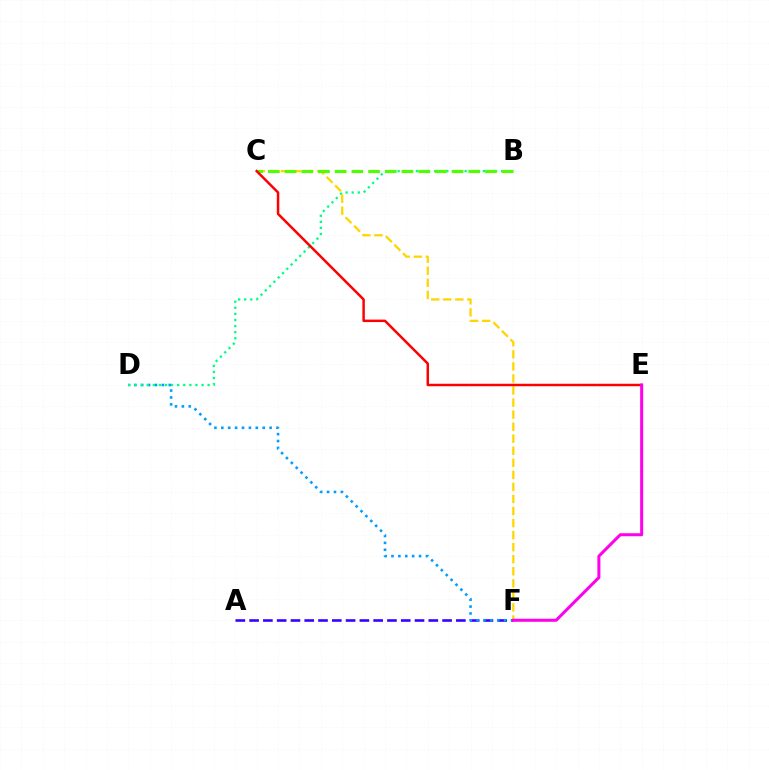{('A', 'F'): [{'color': '#3700ff', 'line_style': 'dashed', 'thickness': 1.87}], ('D', 'F'): [{'color': '#009eff', 'line_style': 'dotted', 'thickness': 1.87}], ('B', 'D'): [{'color': '#00ff86', 'line_style': 'dotted', 'thickness': 1.65}], ('C', 'F'): [{'color': '#ffd500', 'line_style': 'dashed', 'thickness': 1.64}], ('B', 'C'): [{'color': '#4fff00', 'line_style': 'dashed', 'thickness': 2.27}], ('C', 'E'): [{'color': '#ff0000', 'line_style': 'solid', 'thickness': 1.79}], ('E', 'F'): [{'color': '#ff00ed', 'line_style': 'solid', 'thickness': 2.18}]}